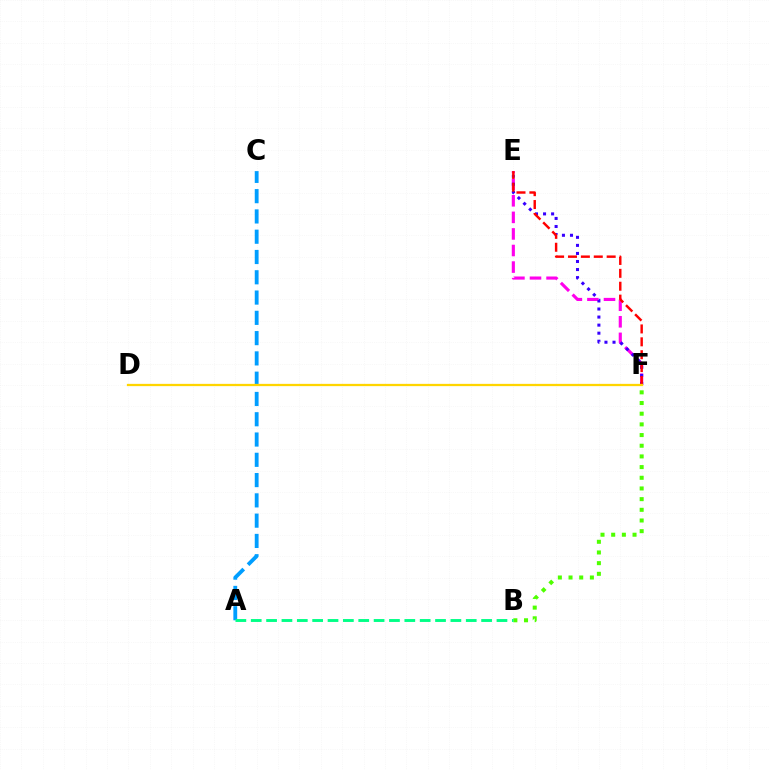{('E', 'F'): [{'color': '#ff00ed', 'line_style': 'dashed', 'thickness': 2.25}, {'color': '#3700ff', 'line_style': 'dotted', 'thickness': 2.19}, {'color': '#ff0000', 'line_style': 'dashed', 'thickness': 1.75}], ('B', 'F'): [{'color': '#4fff00', 'line_style': 'dotted', 'thickness': 2.9}], ('A', 'C'): [{'color': '#009eff', 'line_style': 'dashed', 'thickness': 2.76}], ('D', 'F'): [{'color': '#ffd500', 'line_style': 'solid', 'thickness': 1.64}], ('A', 'B'): [{'color': '#00ff86', 'line_style': 'dashed', 'thickness': 2.09}]}